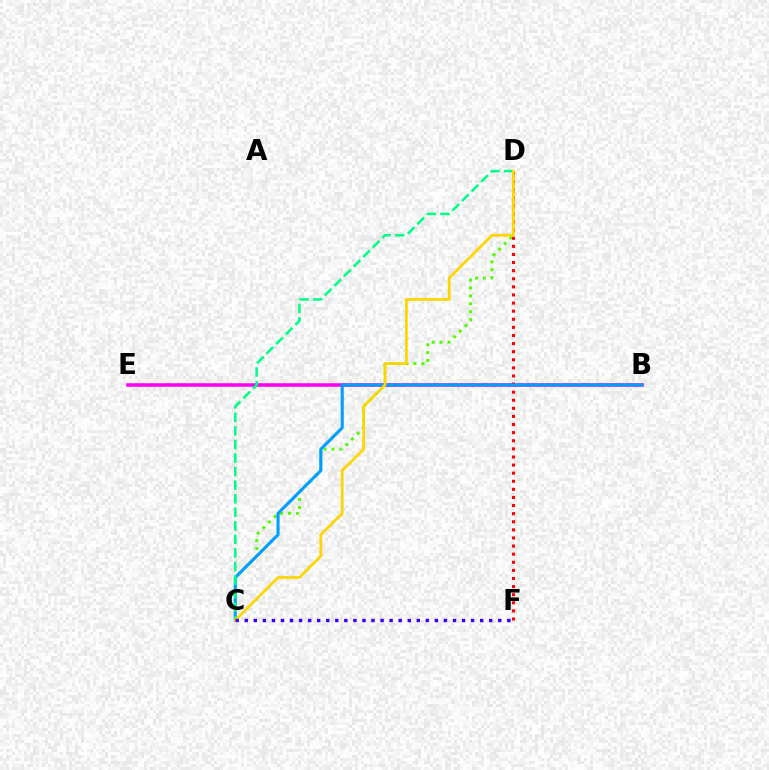{('C', 'D'): [{'color': '#4fff00', 'line_style': 'dotted', 'thickness': 2.15}, {'color': '#00ff86', 'line_style': 'dashed', 'thickness': 1.84}, {'color': '#ffd500', 'line_style': 'solid', 'thickness': 1.96}], ('B', 'E'): [{'color': '#ff00ed', 'line_style': 'solid', 'thickness': 2.55}], ('D', 'F'): [{'color': '#ff0000', 'line_style': 'dotted', 'thickness': 2.2}], ('B', 'C'): [{'color': '#009eff', 'line_style': 'solid', 'thickness': 2.22}], ('C', 'F'): [{'color': '#3700ff', 'line_style': 'dotted', 'thickness': 2.46}]}